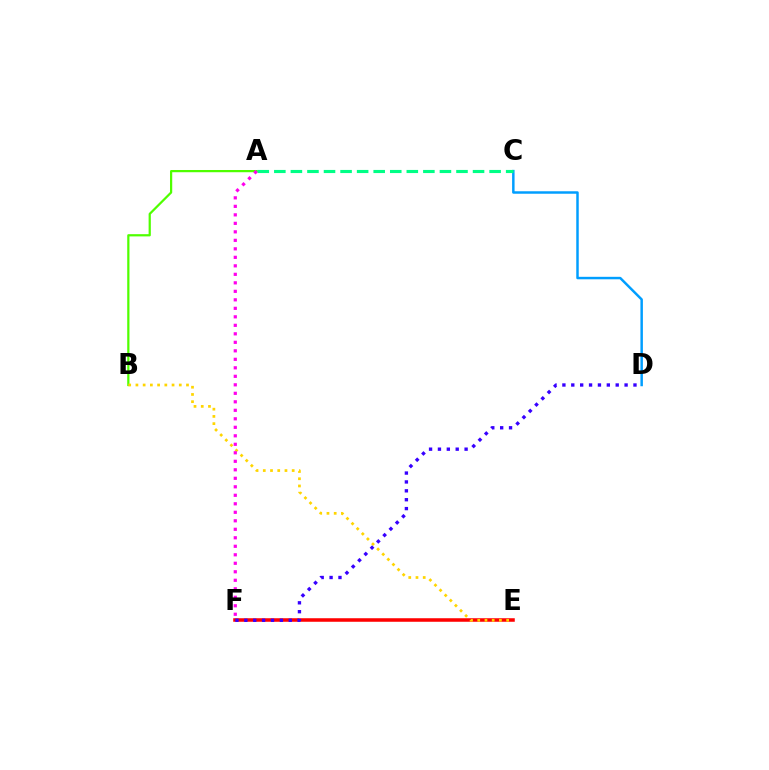{('E', 'F'): [{'color': '#ff0000', 'line_style': 'solid', 'thickness': 2.54}], ('C', 'D'): [{'color': '#009eff', 'line_style': 'solid', 'thickness': 1.78}], ('A', 'B'): [{'color': '#4fff00', 'line_style': 'solid', 'thickness': 1.6}], ('A', 'C'): [{'color': '#00ff86', 'line_style': 'dashed', 'thickness': 2.25}], ('B', 'E'): [{'color': '#ffd500', 'line_style': 'dotted', 'thickness': 1.96}], ('A', 'F'): [{'color': '#ff00ed', 'line_style': 'dotted', 'thickness': 2.31}], ('D', 'F'): [{'color': '#3700ff', 'line_style': 'dotted', 'thickness': 2.41}]}